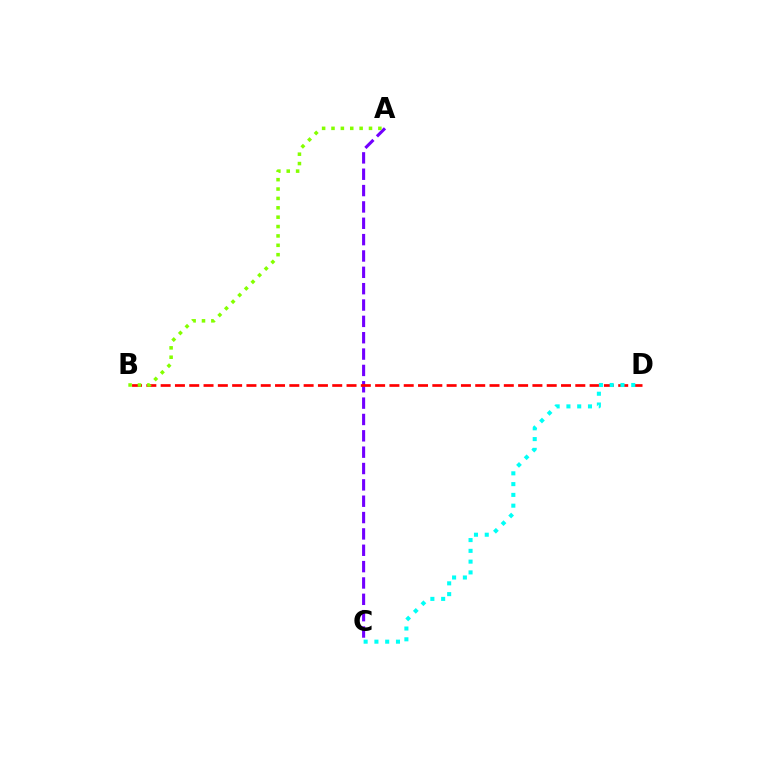{('A', 'C'): [{'color': '#7200ff', 'line_style': 'dashed', 'thickness': 2.22}], ('B', 'D'): [{'color': '#ff0000', 'line_style': 'dashed', 'thickness': 1.94}], ('A', 'B'): [{'color': '#84ff00', 'line_style': 'dotted', 'thickness': 2.55}], ('C', 'D'): [{'color': '#00fff6', 'line_style': 'dotted', 'thickness': 2.93}]}